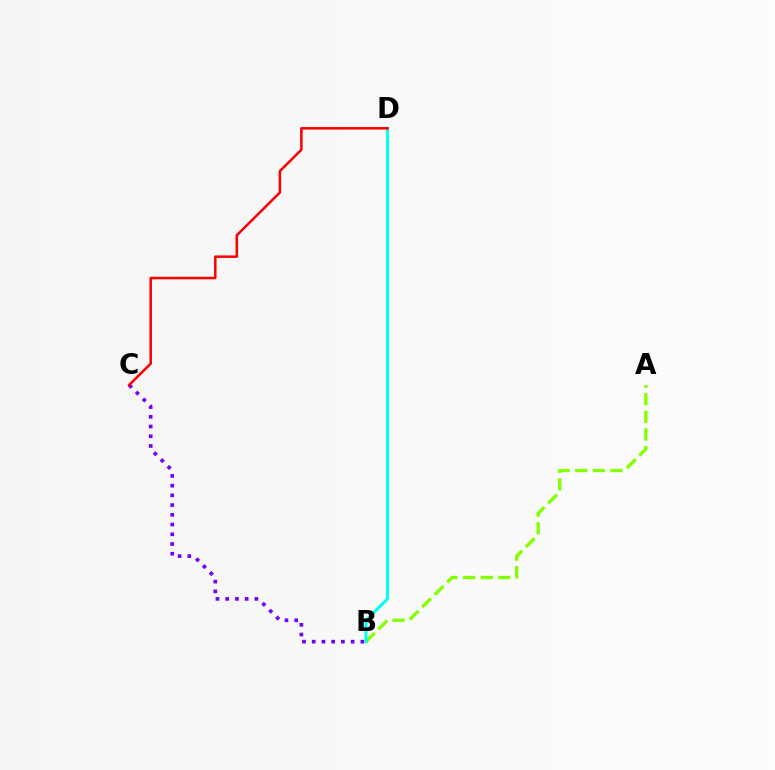{('A', 'B'): [{'color': '#84ff00', 'line_style': 'dashed', 'thickness': 2.4}], ('B', 'C'): [{'color': '#7200ff', 'line_style': 'dotted', 'thickness': 2.64}], ('B', 'D'): [{'color': '#00fff6', 'line_style': 'solid', 'thickness': 2.15}], ('C', 'D'): [{'color': '#ff0000', 'line_style': 'solid', 'thickness': 1.82}]}